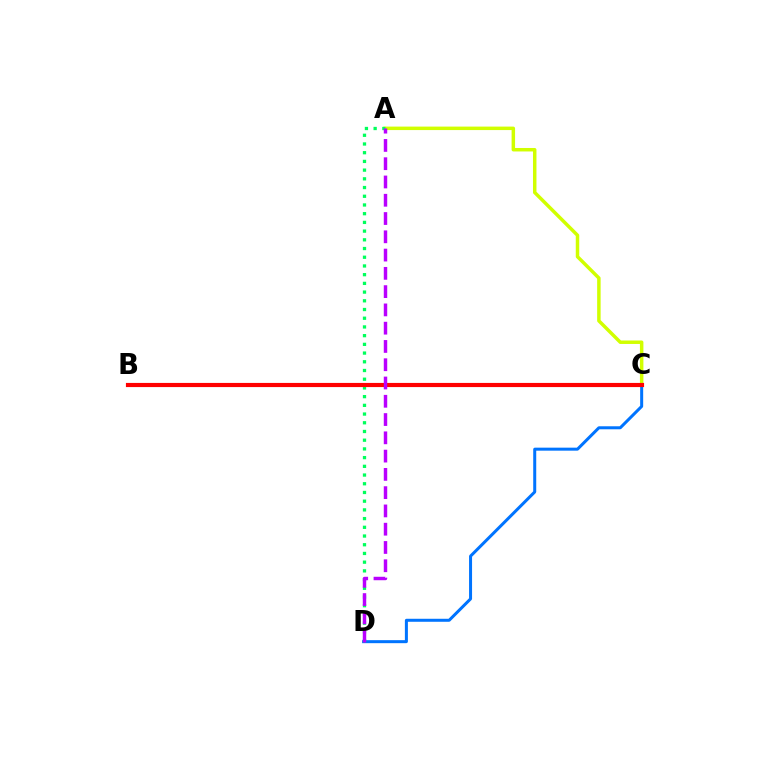{('A', 'C'): [{'color': '#d1ff00', 'line_style': 'solid', 'thickness': 2.5}], ('C', 'D'): [{'color': '#0074ff', 'line_style': 'solid', 'thickness': 2.17}], ('A', 'D'): [{'color': '#00ff5c', 'line_style': 'dotted', 'thickness': 2.37}, {'color': '#b900ff', 'line_style': 'dashed', 'thickness': 2.48}], ('B', 'C'): [{'color': '#ff0000', 'line_style': 'solid', 'thickness': 2.99}]}